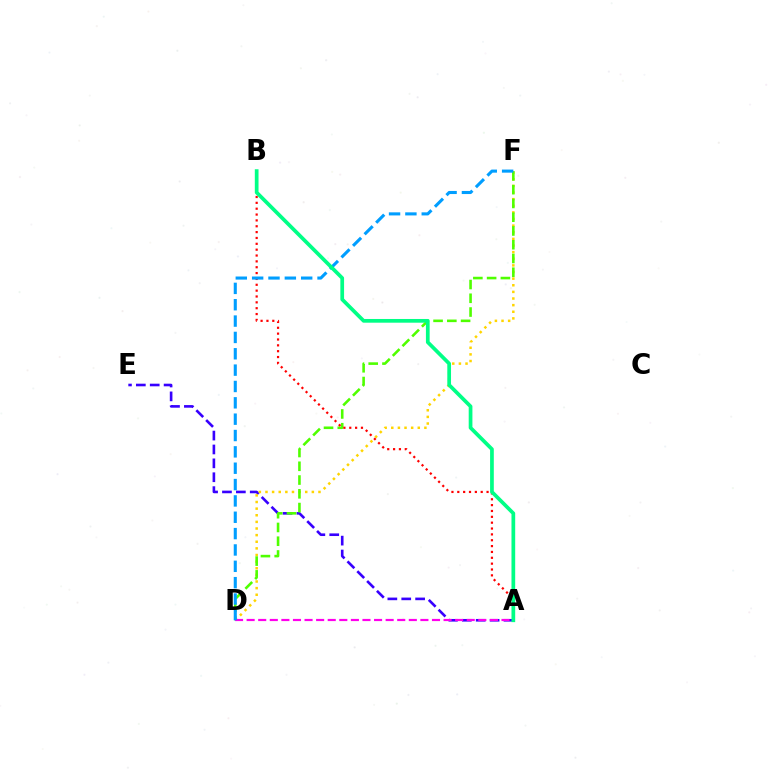{('A', 'E'): [{'color': '#3700ff', 'line_style': 'dashed', 'thickness': 1.89}], ('D', 'F'): [{'color': '#ffd500', 'line_style': 'dotted', 'thickness': 1.8}, {'color': '#4fff00', 'line_style': 'dashed', 'thickness': 1.87}, {'color': '#009eff', 'line_style': 'dashed', 'thickness': 2.22}], ('A', 'B'): [{'color': '#ff0000', 'line_style': 'dotted', 'thickness': 1.59}, {'color': '#00ff86', 'line_style': 'solid', 'thickness': 2.67}], ('A', 'D'): [{'color': '#ff00ed', 'line_style': 'dashed', 'thickness': 1.57}]}